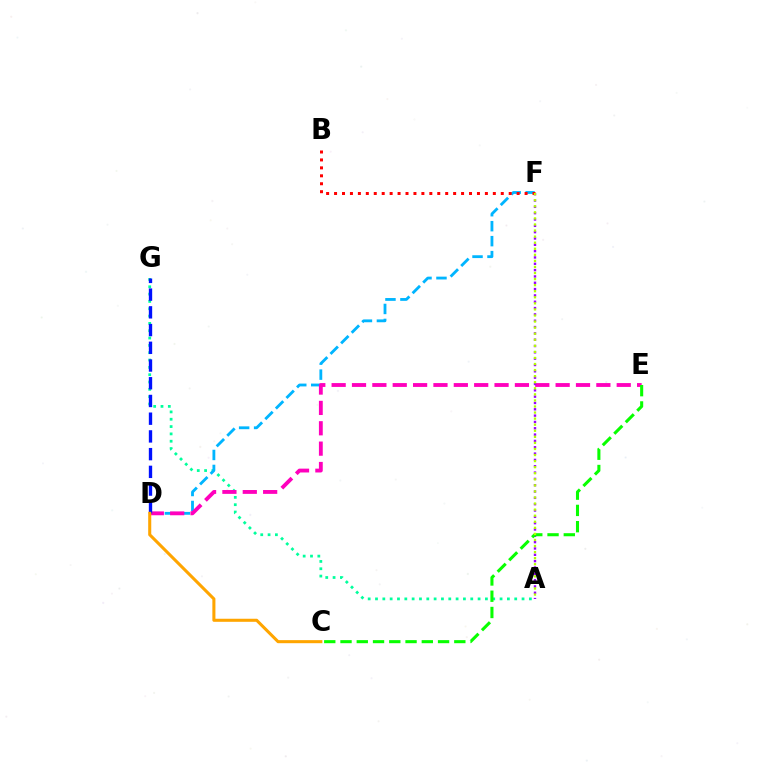{('A', 'G'): [{'color': '#00ff9d', 'line_style': 'dotted', 'thickness': 1.99}], ('D', 'F'): [{'color': '#00b5ff', 'line_style': 'dashed', 'thickness': 2.03}], ('D', 'E'): [{'color': '#ff00bd', 'line_style': 'dashed', 'thickness': 2.77}], ('A', 'F'): [{'color': '#9b00ff', 'line_style': 'dotted', 'thickness': 1.72}, {'color': '#b3ff00', 'line_style': 'dotted', 'thickness': 1.65}], ('B', 'F'): [{'color': '#ff0000', 'line_style': 'dotted', 'thickness': 2.16}], ('C', 'E'): [{'color': '#08ff00', 'line_style': 'dashed', 'thickness': 2.21}], ('D', 'G'): [{'color': '#0010ff', 'line_style': 'dashed', 'thickness': 2.41}], ('C', 'D'): [{'color': '#ffa500', 'line_style': 'solid', 'thickness': 2.2}]}